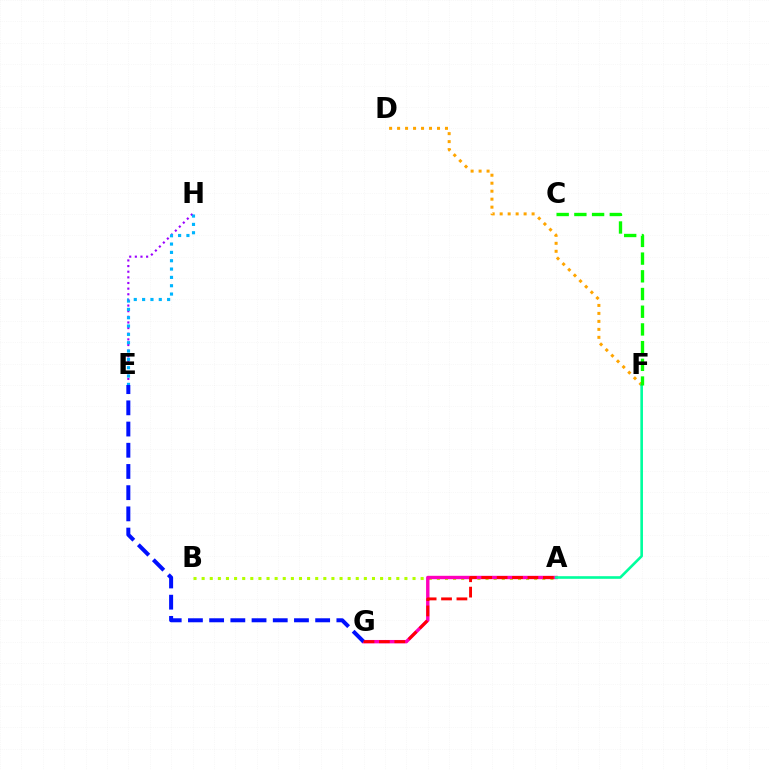{('A', 'B'): [{'color': '#b3ff00', 'line_style': 'dotted', 'thickness': 2.2}], ('E', 'H'): [{'color': '#9b00ff', 'line_style': 'dotted', 'thickness': 1.53}, {'color': '#00b5ff', 'line_style': 'dotted', 'thickness': 2.26}], ('D', 'F'): [{'color': '#ffa500', 'line_style': 'dotted', 'thickness': 2.17}], ('A', 'G'): [{'color': '#ff00bd', 'line_style': 'solid', 'thickness': 2.45}, {'color': '#ff0000', 'line_style': 'dashed', 'thickness': 2.09}], ('A', 'F'): [{'color': '#00ff9d', 'line_style': 'solid', 'thickness': 1.89}], ('E', 'G'): [{'color': '#0010ff', 'line_style': 'dashed', 'thickness': 2.88}], ('C', 'F'): [{'color': '#08ff00', 'line_style': 'dashed', 'thickness': 2.41}]}